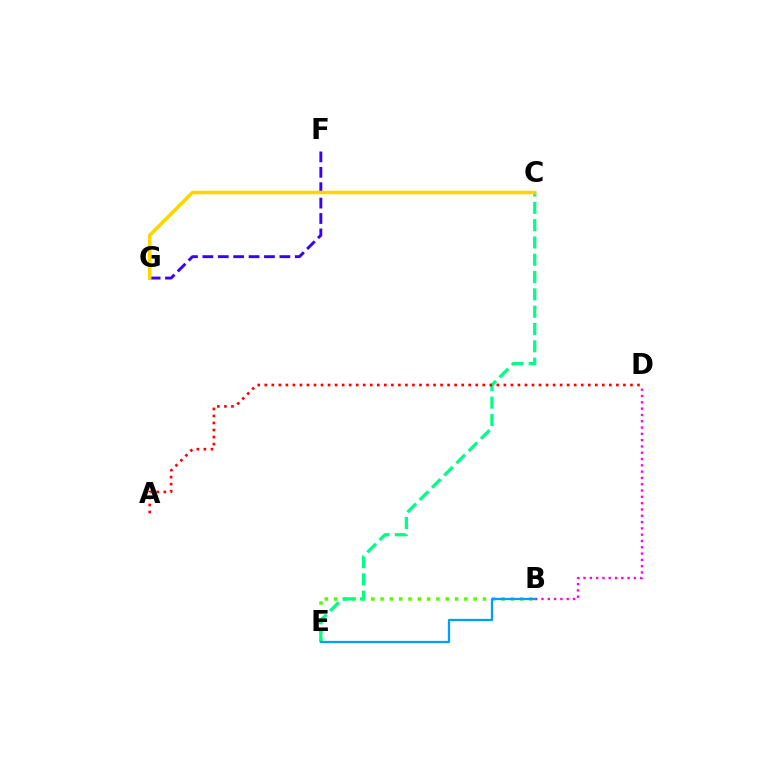{('F', 'G'): [{'color': '#3700ff', 'line_style': 'dashed', 'thickness': 2.09}], ('B', 'E'): [{'color': '#4fff00', 'line_style': 'dotted', 'thickness': 2.53}, {'color': '#009eff', 'line_style': 'solid', 'thickness': 1.63}], ('C', 'E'): [{'color': '#00ff86', 'line_style': 'dashed', 'thickness': 2.35}], ('B', 'D'): [{'color': '#ff00ed', 'line_style': 'dotted', 'thickness': 1.71}], ('A', 'D'): [{'color': '#ff0000', 'line_style': 'dotted', 'thickness': 1.91}], ('C', 'G'): [{'color': '#ffd500', 'line_style': 'solid', 'thickness': 2.57}]}